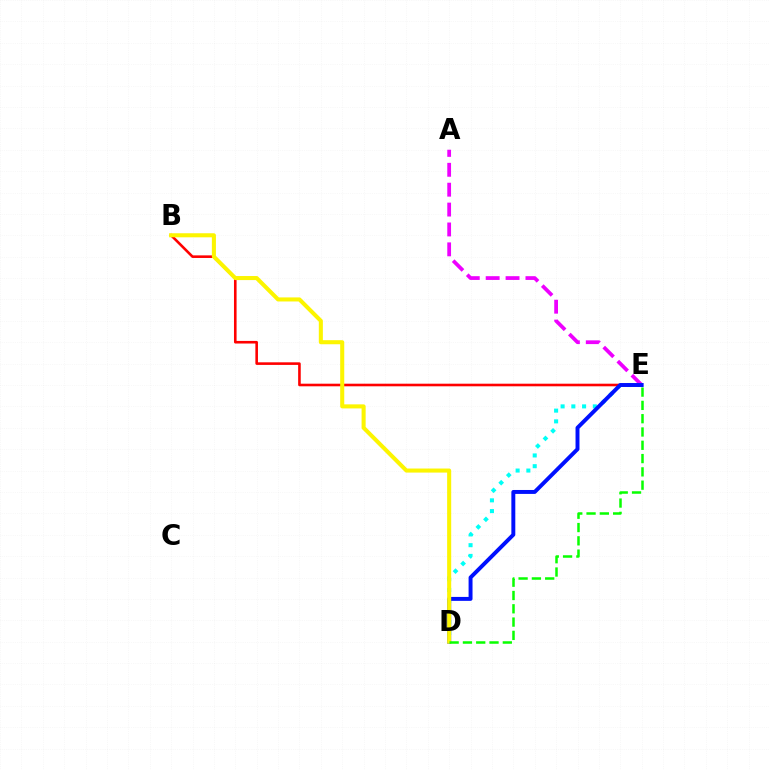{('A', 'E'): [{'color': '#ee00ff', 'line_style': 'dashed', 'thickness': 2.7}], ('D', 'E'): [{'color': '#00fff6', 'line_style': 'dotted', 'thickness': 2.92}, {'color': '#0010ff', 'line_style': 'solid', 'thickness': 2.84}, {'color': '#08ff00', 'line_style': 'dashed', 'thickness': 1.81}], ('B', 'E'): [{'color': '#ff0000', 'line_style': 'solid', 'thickness': 1.87}], ('B', 'D'): [{'color': '#fcf500', 'line_style': 'solid', 'thickness': 2.92}]}